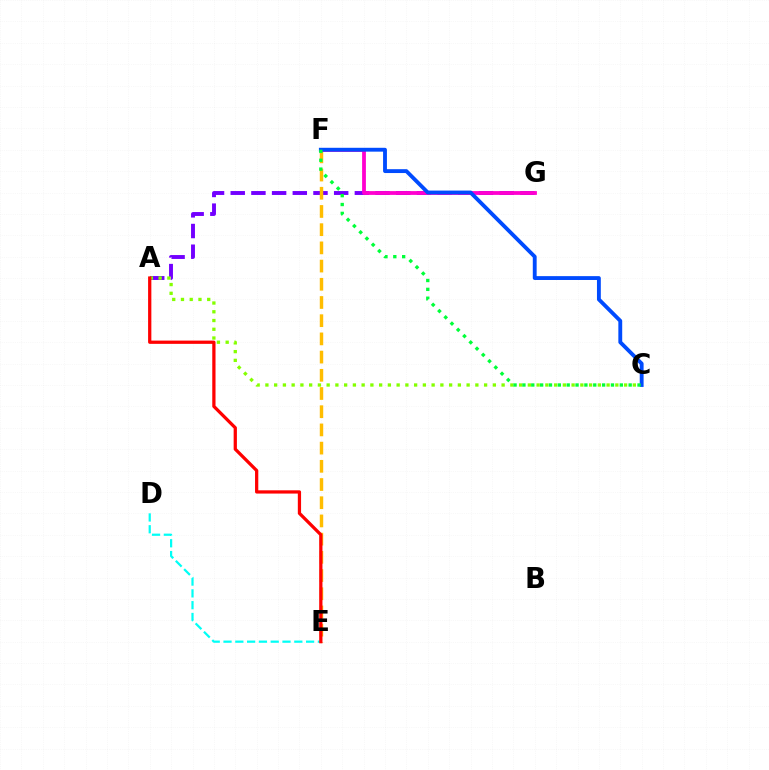{('A', 'G'): [{'color': '#7200ff', 'line_style': 'dashed', 'thickness': 2.81}], ('E', 'F'): [{'color': '#ffbd00', 'line_style': 'dashed', 'thickness': 2.47}], ('A', 'C'): [{'color': '#84ff00', 'line_style': 'dotted', 'thickness': 2.38}], ('D', 'E'): [{'color': '#00fff6', 'line_style': 'dashed', 'thickness': 1.6}], ('F', 'G'): [{'color': '#ff00cf', 'line_style': 'solid', 'thickness': 2.73}], ('A', 'E'): [{'color': '#ff0000', 'line_style': 'solid', 'thickness': 2.34}], ('C', 'F'): [{'color': '#004bff', 'line_style': 'solid', 'thickness': 2.78}, {'color': '#00ff39', 'line_style': 'dotted', 'thickness': 2.41}]}